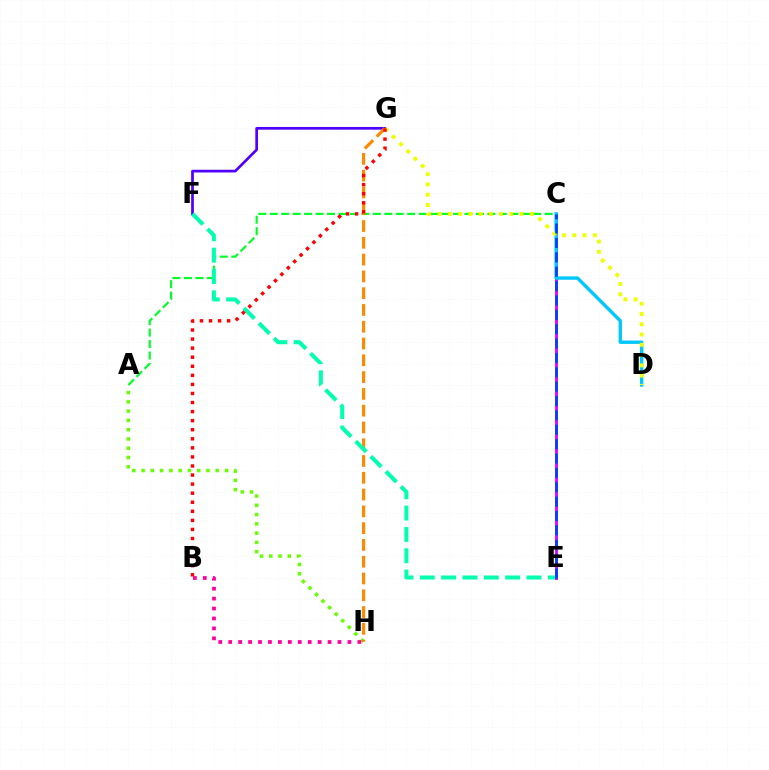{('A', 'C'): [{'color': '#00ff27', 'line_style': 'dashed', 'thickness': 1.56}], ('F', 'G'): [{'color': '#4f00ff', 'line_style': 'solid', 'thickness': 1.96}], ('A', 'H'): [{'color': '#66ff00', 'line_style': 'dotted', 'thickness': 2.52}], ('G', 'H'): [{'color': '#ff8800', 'line_style': 'dashed', 'thickness': 2.28}], ('E', 'F'): [{'color': '#00ffaf', 'line_style': 'dashed', 'thickness': 2.9}], ('C', 'E'): [{'color': '#d600ff', 'line_style': 'solid', 'thickness': 2.01}, {'color': '#003fff', 'line_style': 'dashed', 'thickness': 1.95}], ('C', 'D'): [{'color': '#00c7ff', 'line_style': 'solid', 'thickness': 2.42}], ('D', 'G'): [{'color': '#eeff00', 'line_style': 'dotted', 'thickness': 2.79}], ('B', 'H'): [{'color': '#ff00a0', 'line_style': 'dotted', 'thickness': 2.7}], ('B', 'G'): [{'color': '#ff0000', 'line_style': 'dotted', 'thickness': 2.46}]}